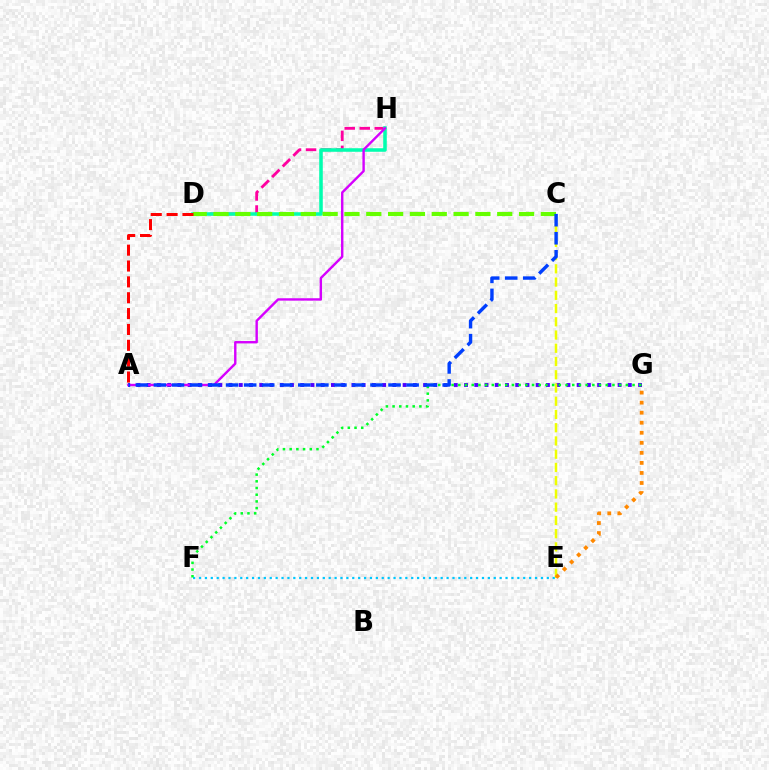{('A', 'G'): [{'color': '#4f00ff', 'line_style': 'dotted', 'thickness': 2.78}], ('C', 'E'): [{'color': '#eeff00', 'line_style': 'dashed', 'thickness': 1.8}], ('D', 'H'): [{'color': '#ff00a0', 'line_style': 'dashed', 'thickness': 2.04}, {'color': '#00ffaf', 'line_style': 'solid', 'thickness': 2.55}], ('E', 'F'): [{'color': '#00c7ff', 'line_style': 'dotted', 'thickness': 1.6}], ('F', 'G'): [{'color': '#00ff27', 'line_style': 'dotted', 'thickness': 1.82}], ('C', 'D'): [{'color': '#66ff00', 'line_style': 'dashed', 'thickness': 2.96}], ('A', 'H'): [{'color': '#d600ff', 'line_style': 'solid', 'thickness': 1.73}], ('A', 'C'): [{'color': '#003fff', 'line_style': 'dashed', 'thickness': 2.45}], ('A', 'D'): [{'color': '#ff0000', 'line_style': 'dashed', 'thickness': 2.15}], ('E', 'G'): [{'color': '#ff8800', 'line_style': 'dotted', 'thickness': 2.73}]}